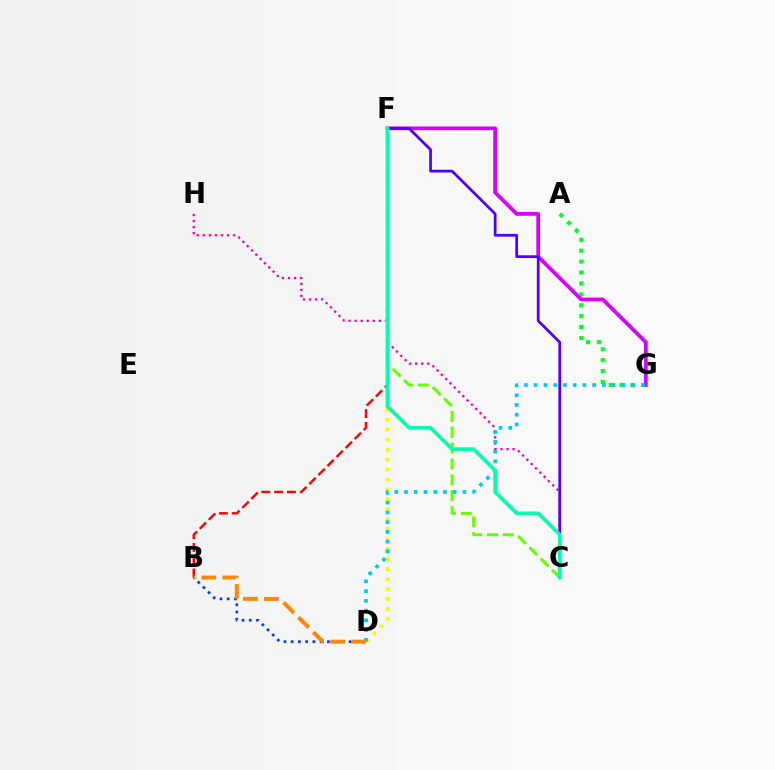{('A', 'G'): [{'color': '#00ff27', 'line_style': 'dotted', 'thickness': 2.97}], ('C', 'H'): [{'color': '#ff00a0', 'line_style': 'dotted', 'thickness': 1.64}], ('B', 'F'): [{'color': '#ff0000', 'line_style': 'dashed', 'thickness': 1.74}], ('F', 'G'): [{'color': '#d600ff', 'line_style': 'solid', 'thickness': 2.69}], ('C', 'F'): [{'color': '#66ff00', 'line_style': 'dashed', 'thickness': 2.16}, {'color': '#4f00ff', 'line_style': 'solid', 'thickness': 1.97}, {'color': '#00ffaf', 'line_style': 'solid', 'thickness': 2.66}], ('B', 'D'): [{'color': '#003fff', 'line_style': 'dotted', 'thickness': 1.97}, {'color': '#ff8800', 'line_style': 'dashed', 'thickness': 2.85}], ('D', 'F'): [{'color': '#eeff00', 'line_style': 'dotted', 'thickness': 2.7}], ('D', 'G'): [{'color': '#00c7ff', 'line_style': 'dotted', 'thickness': 2.65}]}